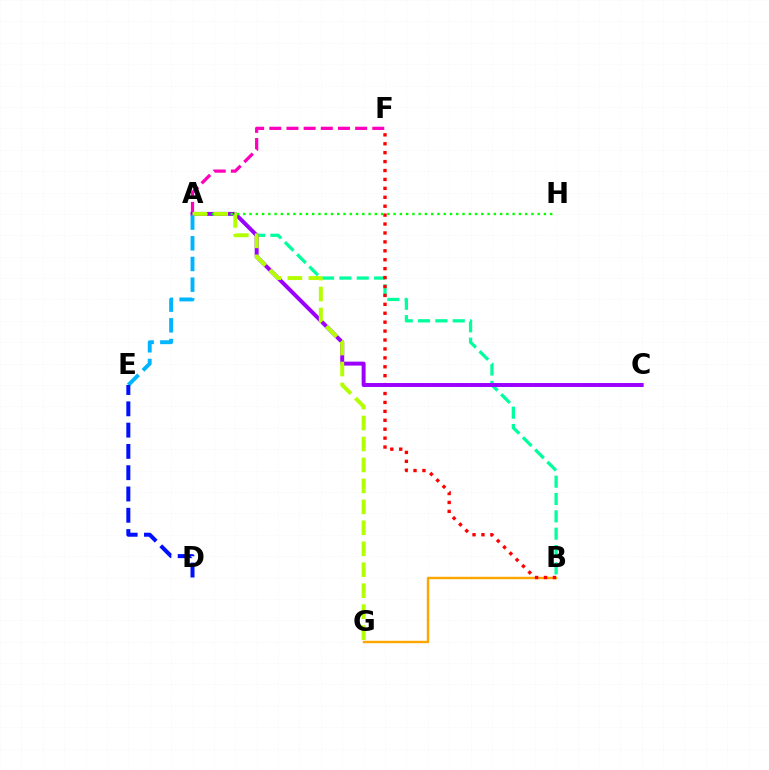{('A', 'B'): [{'color': '#00ff9d', 'line_style': 'dashed', 'thickness': 2.36}], ('A', 'F'): [{'color': '#ff00bd', 'line_style': 'dashed', 'thickness': 2.33}], ('B', 'G'): [{'color': '#ffa500', 'line_style': 'solid', 'thickness': 1.74}], ('B', 'F'): [{'color': '#ff0000', 'line_style': 'dotted', 'thickness': 2.42}], ('A', 'C'): [{'color': '#9b00ff', 'line_style': 'solid', 'thickness': 2.84}], ('A', 'H'): [{'color': '#08ff00', 'line_style': 'dotted', 'thickness': 1.7}], ('A', 'G'): [{'color': '#b3ff00', 'line_style': 'dashed', 'thickness': 2.85}], ('A', 'E'): [{'color': '#00b5ff', 'line_style': 'dashed', 'thickness': 2.81}], ('D', 'E'): [{'color': '#0010ff', 'line_style': 'dashed', 'thickness': 2.89}]}